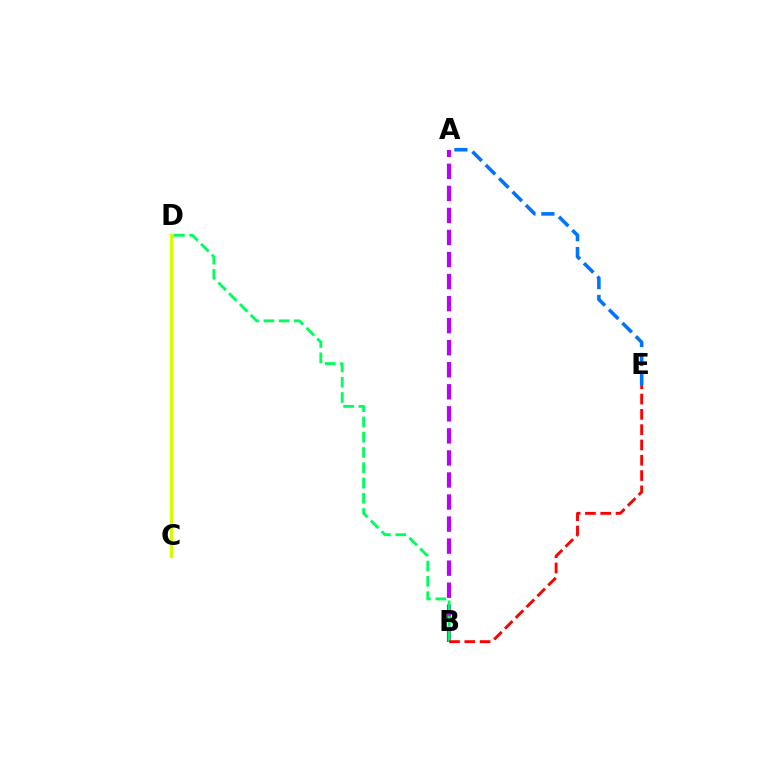{('A', 'B'): [{'color': '#b900ff', 'line_style': 'dashed', 'thickness': 2.99}], ('B', 'D'): [{'color': '#00ff5c', 'line_style': 'dashed', 'thickness': 2.07}], ('B', 'E'): [{'color': '#ff0000', 'line_style': 'dashed', 'thickness': 2.08}], ('A', 'E'): [{'color': '#0074ff', 'line_style': 'dashed', 'thickness': 2.57}], ('C', 'D'): [{'color': '#d1ff00', 'line_style': 'solid', 'thickness': 2.37}]}